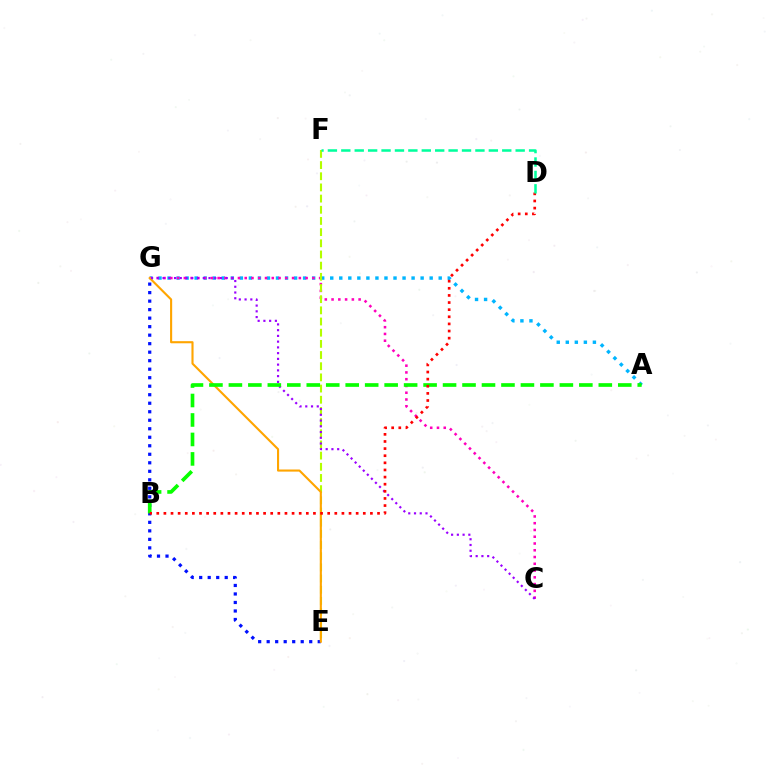{('A', 'G'): [{'color': '#00b5ff', 'line_style': 'dotted', 'thickness': 2.46}], ('E', 'G'): [{'color': '#0010ff', 'line_style': 'dotted', 'thickness': 2.31}, {'color': '#ffa500', 'line_style': 'solid', 'thickness': 1.52}], ('C', 'G'): [{'color': '#ff00bd', 'line_style': 'dotted', 'thickness': 1.84}, {'color': '#9b00ff', 'line_style': 'dotted', 'thickness': 1.56}], ('E', 'F'): [{'color': '#b3ff00', 'line_style': 'dashed', 'thickness': 1.52}], ('A', 'B'): [{'color': '#08ff00', 'line_style': 'dashed', 'thickness': 2.64}], ('B', 'D'): [{'color': '#ff0000', 'line_style': 'dotted', 'thickness': 1.93}], ('D', 'F'): [{'color': '#00ff9d', 'line_style': 'dashed', 'thickness': 1.82}]}